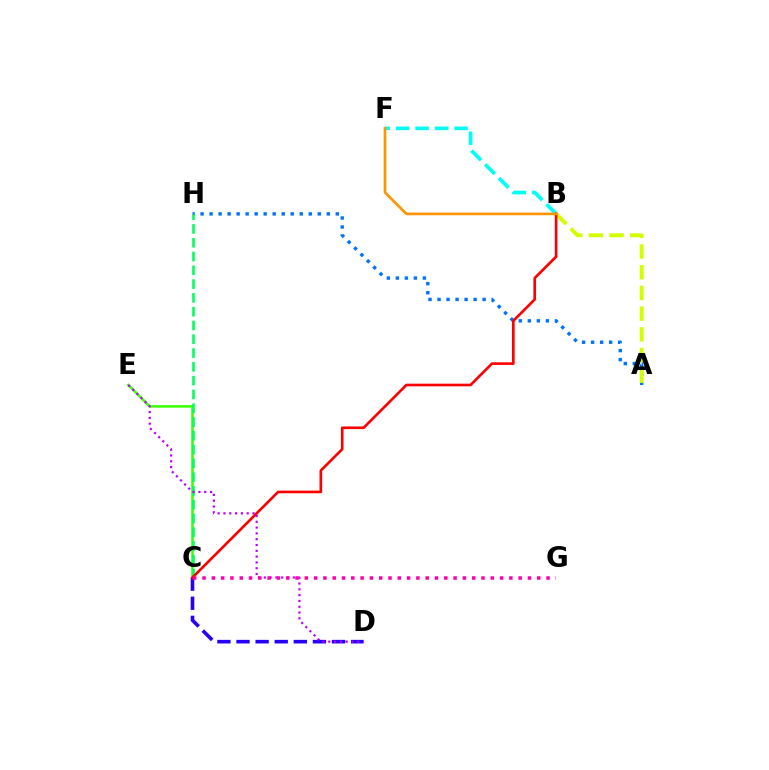{('A', 'H'): [{'color': '#0074ff', 'line_style': 'dotted', 'thickness': 2.45}], ('A', 'B'): [{'color': '#d1ff00', 'line_style': 'dashed', 'thickness': 2.81}], ('C', 'E'): [{'color': '#3dff00', 'line_style': 'solid', 'thickness': 1.84}], ('C', 'D'): [{'color': '#2500ff', 'line_style': 'dashed', 'thickness': 2.59}], ('C', 'H'): [{'color': '#00ff5c', 'line_style': 'dashed', 'thickness': 1.87}], ('B', 'F'): [{'color': '#00fff6', 'line_style': 'dashed', 'thickness': 2.64}, {'color': '#ff9400', 'line_style': 'solid', 'thickness': 1.92}], ('B', 'C'): [{'color': '#ff0000', 'line_style': 'solid', 'thickness': 1.91}], ('D', 'E'): [{'color': '#b900ff', 'line_style': 'dotted', 'thickness': 1.58}], ('C', 'G'): [{'color': '#ff00ac', 'line_style': 'dotted', 'thickness': 2.53}]}